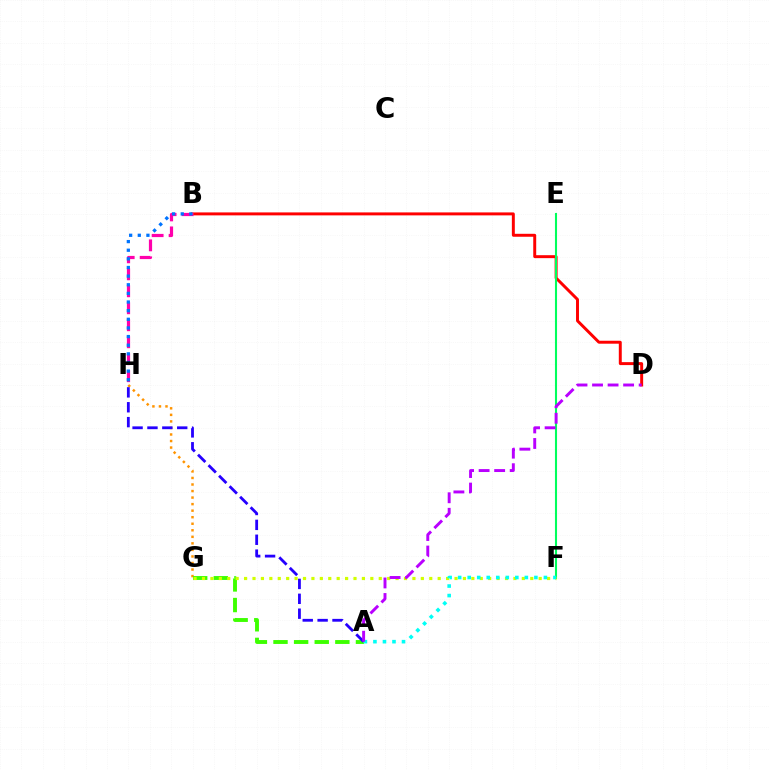{('B', 'D'): [{'color': '#ff0000', 'line_style': 'solid', 'thickness': 2.13}], ('B', 'H'): [{'color': '#ff00ac', 'line_style': 'dashed', 'thickness': 2.31}, {'color': '#0074ff', 'line_style': 'dotted', 'thickness': 2.35}], ('E', 'F'): [{'color': '#00ff5c', 'line_style': 'solid', 'thickness': 1.5}], ('G', 'H'): [{'color': '#ff9400', 'line_style': 'dotted', 'thickness': 1.78}], ('A', 'G'): [{'color': '#3dff00', 'line_style': 'dashed', 'thickness': 2.8}], ('F', 'G'): [{'color': '#d1ff00', 'line_style': 'dotted', 'thickness': 2.29}], ('A', 'H'): [{'color': '#2500ff', 'line_style': 'dashed', 'thickness': 2.02}], ('A', 'F'): [{'color': '#00fff6', 'line_style': 'dotted', 'thickness': 2.59}], ('A', 'D'): [{'color': '#b900ff', 'line_style': 'dashed', 'thickness': 2.11}]}